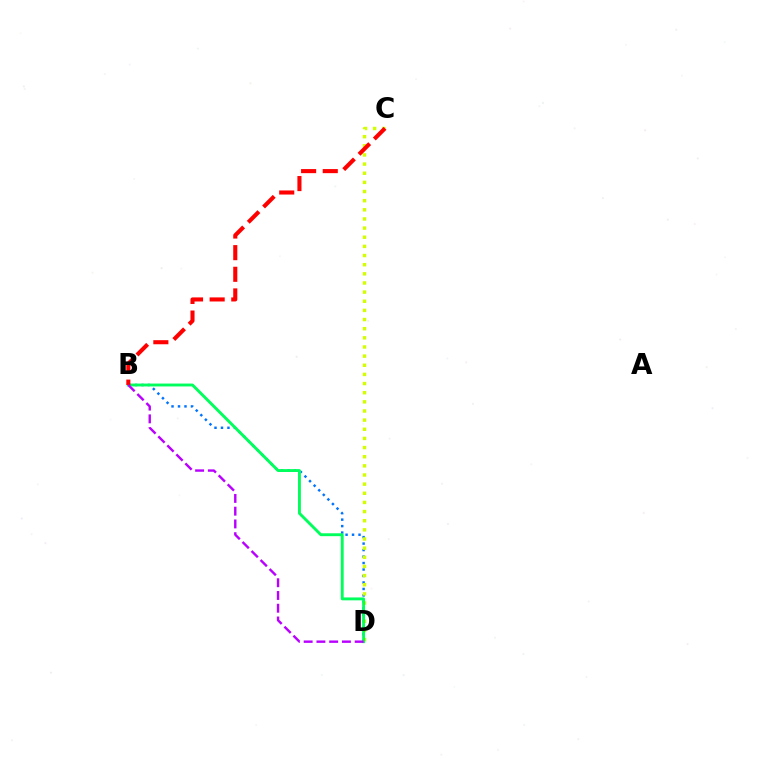{('B', 'D'): [{'color': '#0074ff', 'line_style': 'dotted', 'thickness': 1.76}, {'color': '#00ff5c', 'line_style': 'solid', 'thickness': 2.08}, {'color': '#b900ff', 'line_style': 'dashed', 'thickness': 1.73}], ('C', 'D'): [{'color': '#d1ff00', 'line_style': 'dotted', 'thickness': 2.48}], ('B', 'C'): [{'color': '#ff0000', 'line_style': 'dashed', 'thickness': 2.94}]}